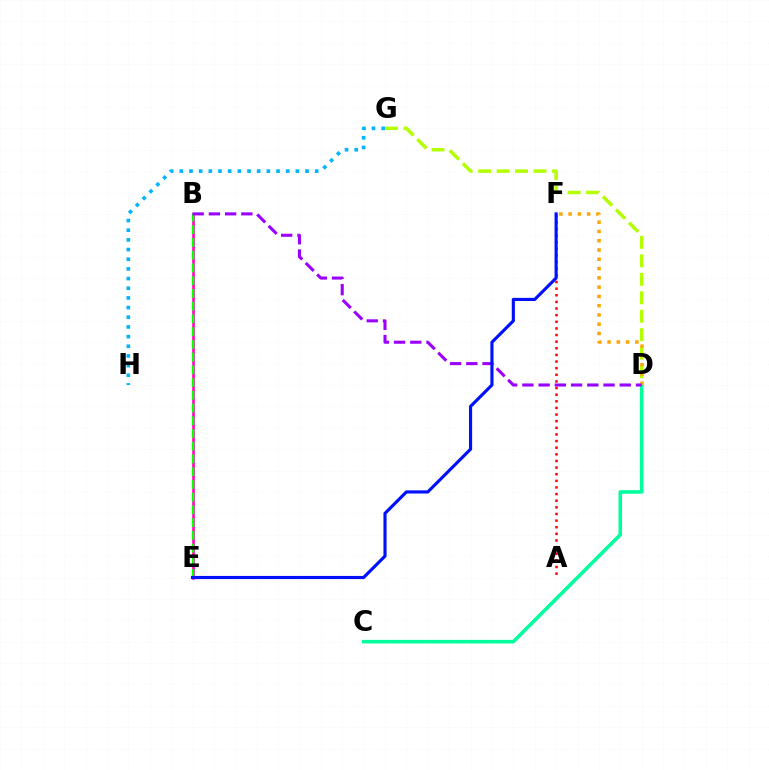{('C', 'D'): [{'color': '#00ff9d', 'line_style': 'solid', 'thickness': 2.57}], ('G', 'H'): [{'color': '#00b5ff', 'line_style': 'dotted', 'thickness': 2.63}], ('B', 'E'): [{'color': '#ff00bd', 'line_style': 'solid', 'thickness': 1.88}, {'color': '#08ff00', 'line_style': 'dashed', 'thickness': 1.73}], ('D', 'G'): [{'color': '#b3ff00', 'line_style': 'dashed', 'thickness': 2.51}], ('D', 'F'): [{'color': '#ffa500', 'line_style': 'dotted', 'thickness': 2.52}], ('A', 'F'): [{'color': '#ff0000', 'line_style': 'dotted', 'thickness': 1.8}], ('B', 'D'): [{'color': '#9b00ff', 'line_style': 'dashed', 'thickness': 2.2}], ('E', 'F'): [{'color': '#0010ff', 'line_style': 'solid', 'thickness': 2.26}]}